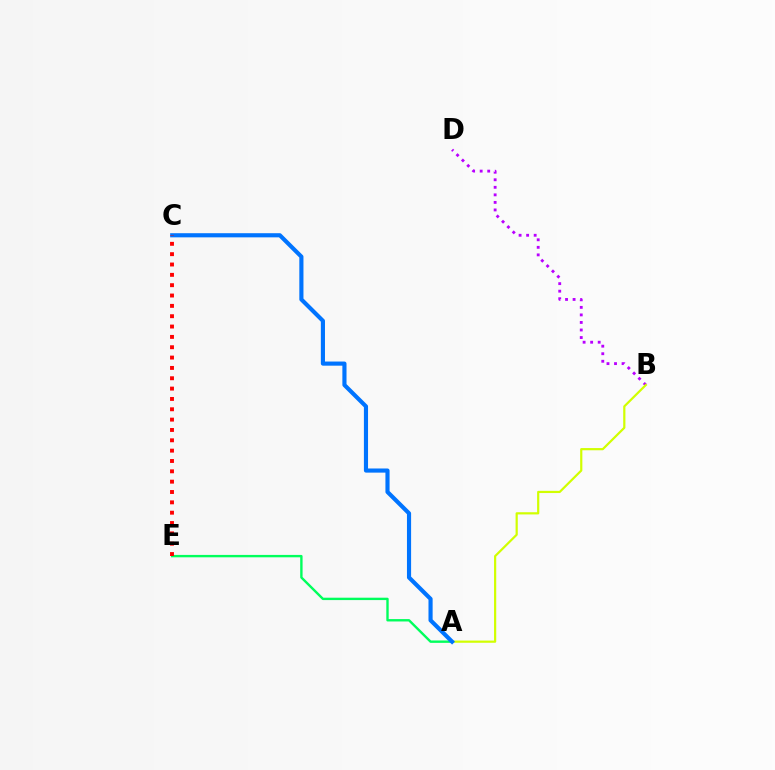{('B', 'D'): [{'color': '#b900ff', 'line_style': 'dotted', 'thickness': 2.05}], ('A', 'E'): [{'color': '#00ff5c', 'line_style': 'solid', 'thickness': 1.72}], ('A', 'B'): [{'color': '#d1ff00', 'line_style': 'solid', 'thickness': 1.59}], ('A', 'C'): [{'color': '#0074ff', 'line_style': 'solid', 'thickness': 2.98}], ('C', 'E'): [{'color': '#ff0000', 'line_style': 'dotted', 'thickness': 2.81}]}